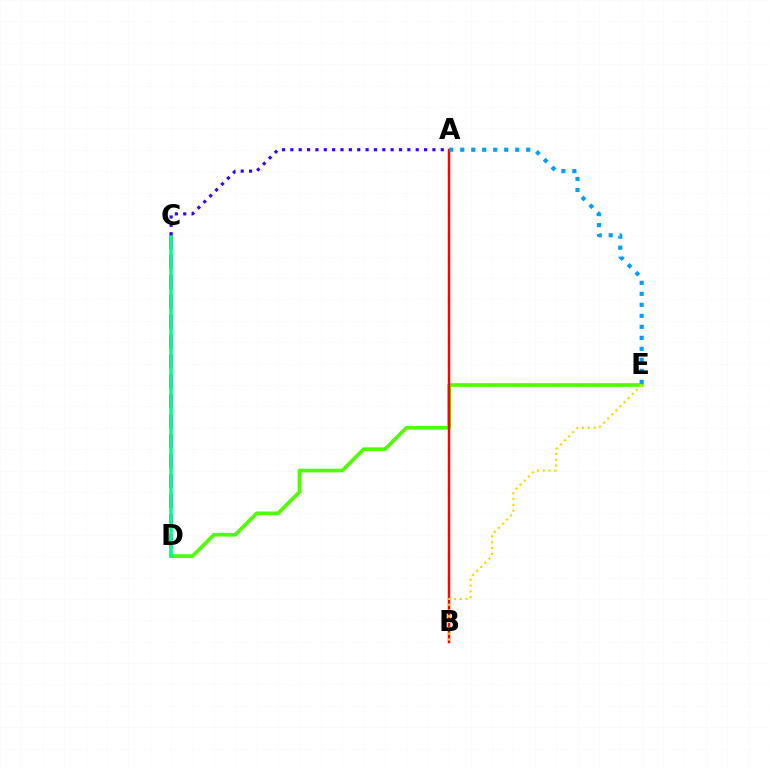{('C', 'D'): [{'color': '#ff00ed', 'line_style': 'dashed', 'thickness': 2.71}, {'color': '#00ff86', 'line_style': 'solid', 'thickness': 2.56}], ('D', 'E'): [{'color': '#4fff00', 'line_style': 'solid', 'thickness': 2.65}], ('A', 'B'): [{'color': '#ff0000', 'line_style': 'solid', 'thickness': 1.8}], ('B', 'E'): [{'color': '#ffd500', 'line_style': 'dotted', 'thickness': 1.57}], ('A', 'E'): [{'color': '#009eff', 'line_style': 'dotted', 'thickness': 2.99}], ('A', 'C'): [{'color': '#3700ff', 'line_style': 'dotted', 'thickness': 2.27}]}